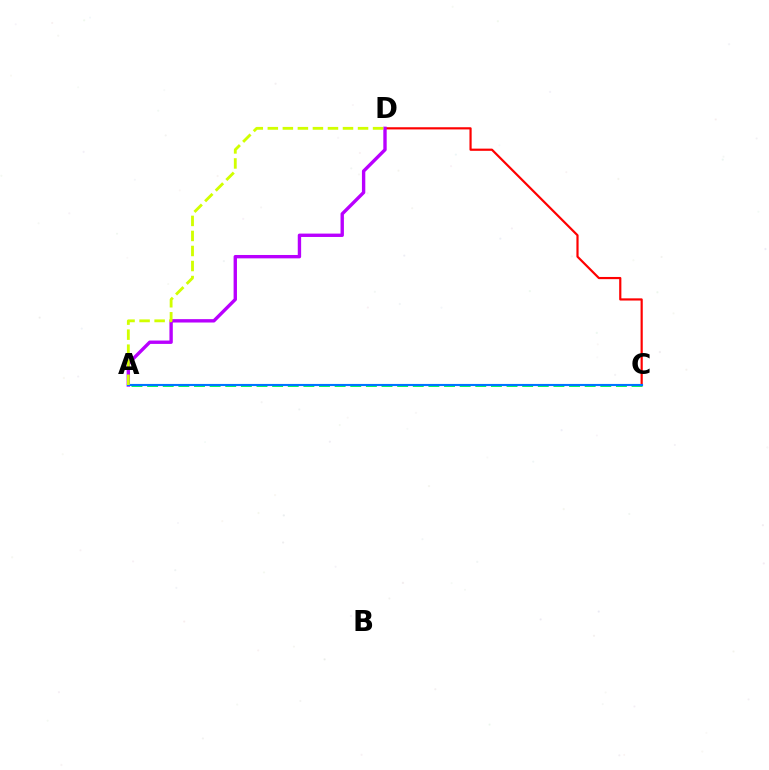{('A', 'C'): [{'color': '#00ff5c', 'line_style': 'dashed', 'thickness': 2.12}, {'color': '#0074ff', 'line_style': 'solid', 'thickness': 1.54}], ('C', 'D'): [{'color': '#ff0000', 'line_style': 'solid', 'thickness': 1.58}], ('A', 'D'): [{'color': '#b900ff', 'line_style': 'solid', 'thickness': 2.43}, {'color': '#d1ff00', 'line_style': 'dashed', 'thickness': 2.04}]}